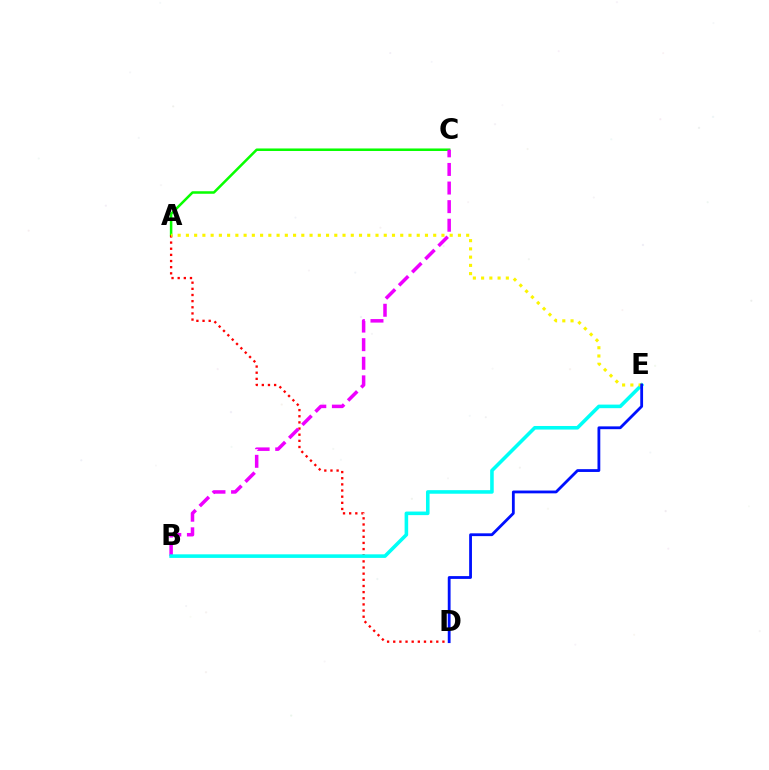{('A', 'C'): [{'color': '#08ff00', 'line_style': 'solid', 'thickness': 1.82}], ('A', 'D'): [{'color': '#ff0000', 'line_style': 'dotted', 'thickness': 1.67}], ('B', 'C'): [{'color': '#ee00ff', 'line_style': 'dashed', 'thickness': 2.53}], ('B', 'E'): [{'color': '#00fff6', 'line_style': 'solid', 'thickness': 2.57}], ('A', 'E'): [{'color': '#fcf500', 'line_style': 'dotted', 'thickness': 2.24}], ('D', 'E'): [{'color': '#0010ff', 'line_style': 'solid', 'thickness': 2.02}]}